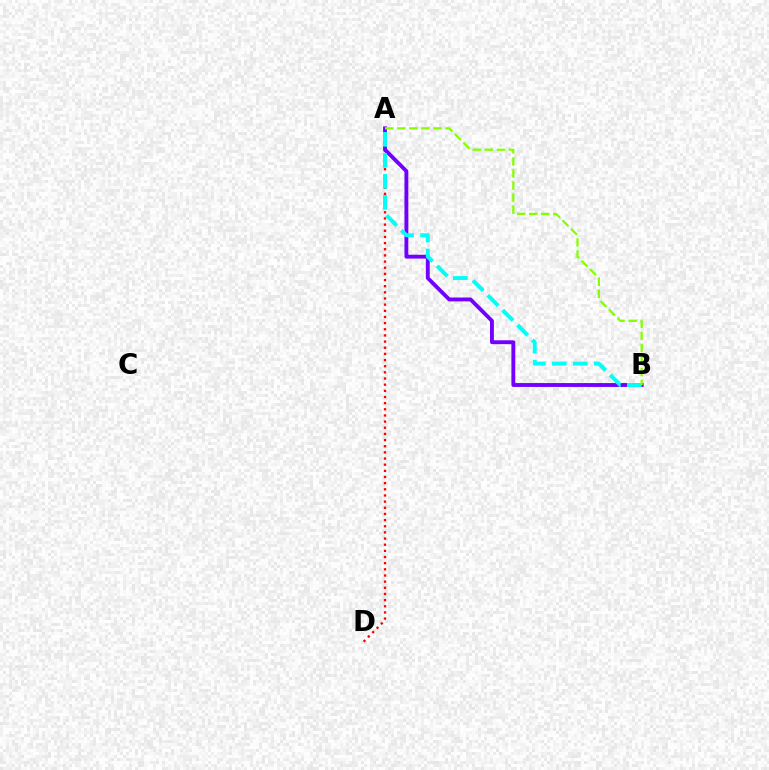{('A', 'D'): [{'color': '#ff0000', 'line_style': 'dotted', 'thickness': 1.67}], ('A', 'B'): [{'color': '#7200ff', 'line_style': 'solid', 'thickness': 2.79}, {'color': '#00fff6', 'line_style': 'dashed', 'thickness': 2.85}, {'color': '#84ff00', 'line_style': 'dashed', 'thickness': 1.64}]}